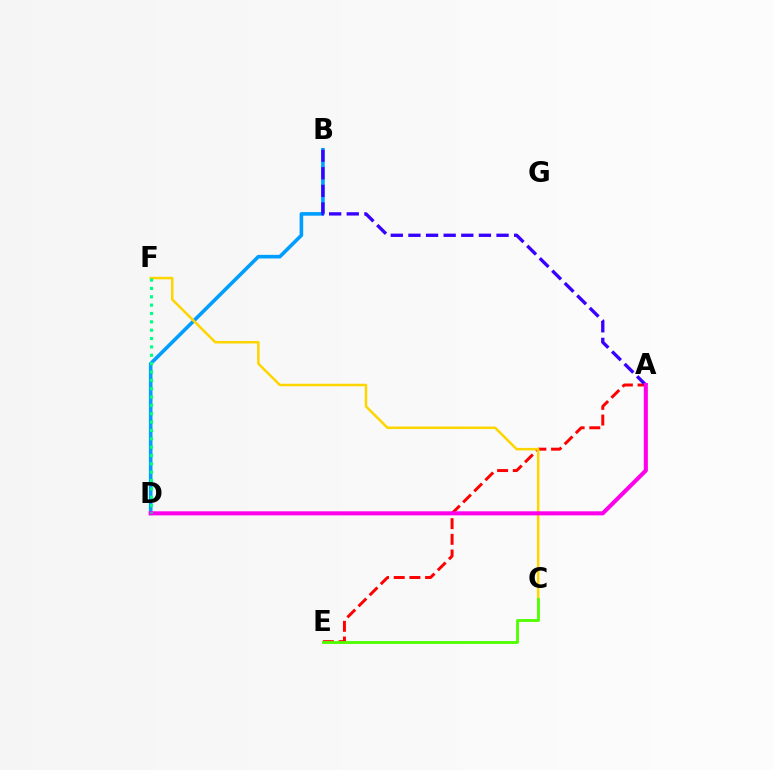{('B', 'D'): [{'color': '#009eff', 'line_style': 'solid', 'thickness': 2.6}], ('A', 'E'): [{'color': '#ff0000', 'line_style': 'dashed', 'thickness': 2.13}], ('A', 'B'): [{'color': '#3700ff', 'line_style': 'dashed', 'thickness': 2.39}], ('C', 'F'): [{'color': '#ffd500', 'line_style': 'solid', 'thickness': 1.81}], ('A', 'D'): [{'color': '#ff00ed', 'line_style': 'solid', 'thickness': 2.92}], ('D', 'F'): [{'color': '#00ff86', 'line_style': 'dotted', 'thickness': 2.27}], ('C', 'E'): [{'color': '#4fff00', 'line_style': 'solid', 'thickness': 2.04}]}